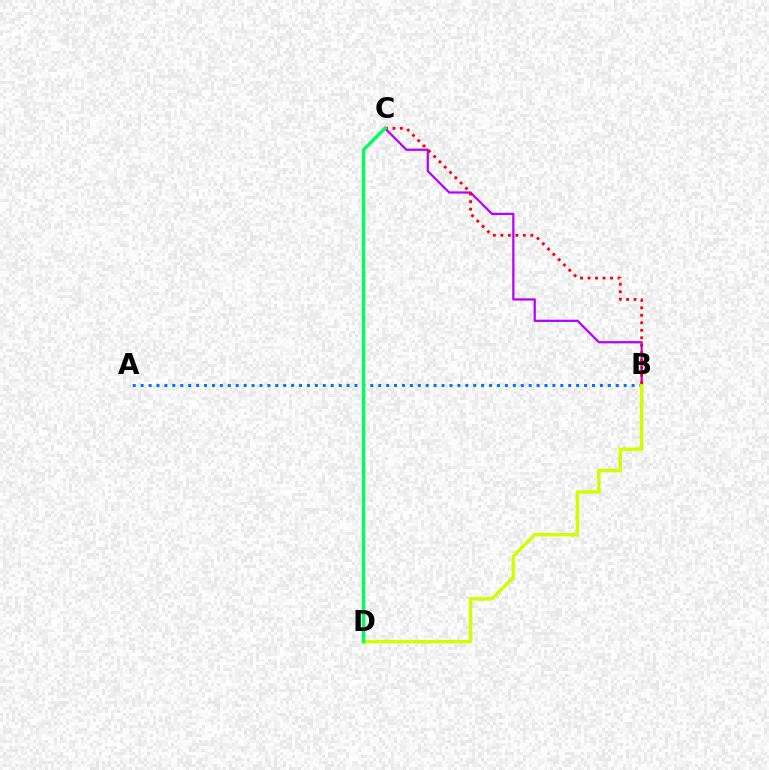{('A', 'B'): [{'color': '#0074ff', 'line_style': 'dotted', 'thickness': 2.15}], ('B', 'C'): [{'color': '#b900ff', 'line_style': 'solid', 'thickness': 1.62}, {'color': '#ff0000', 'line_style': 'dotted', 'thickness': 2.04}], ('B', 'D'): [{'color': '#d1ff00', 'line_style': 'solid', 'thickness': 2.48}], ('C', 'D'): [{'color': '#00ff5c', 'line_style': 'solid', 'thickness': 2.46}]}